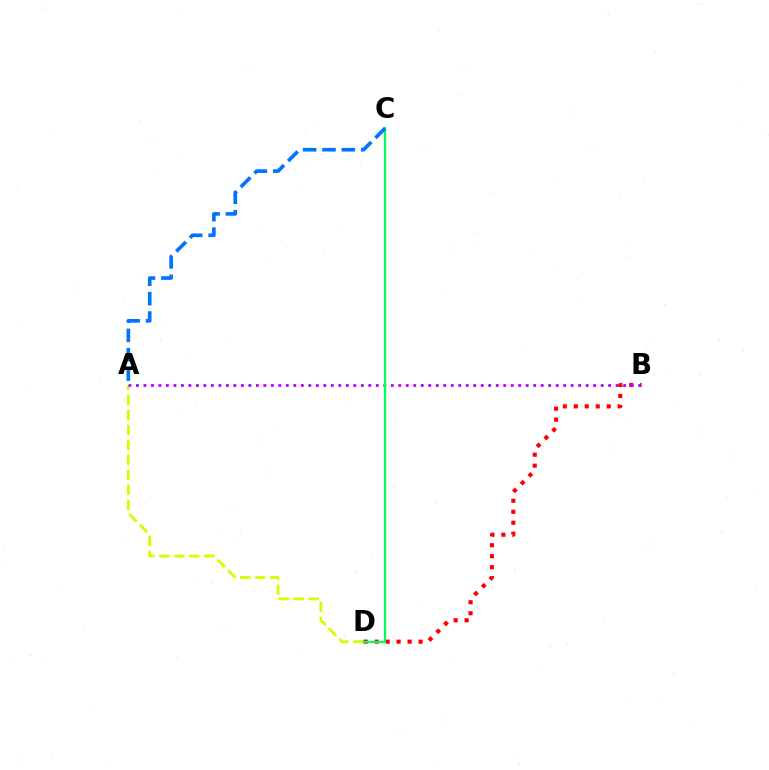{('A', 'D'): [{'color': '#d1ff00', 'line_style': 'dashed', 'thickness': 2.03}], ('B', 'D'): [{'color': '#ff0000', 'line_style': 'dotted', 'thickness': 2.98}], ('A', 'B'): [{'color': '#b900ff', 'line_style': 'dotted', 'thickness': 2.04}], ('C', 'D'): [{'color': '#00ff5c', 'line_style': 'solid', 'thickness': 1.62}], ('A', 'C'): [{'color': '#0074ff', 'line_style': 'dashed', 'thickness': 2.63}]}